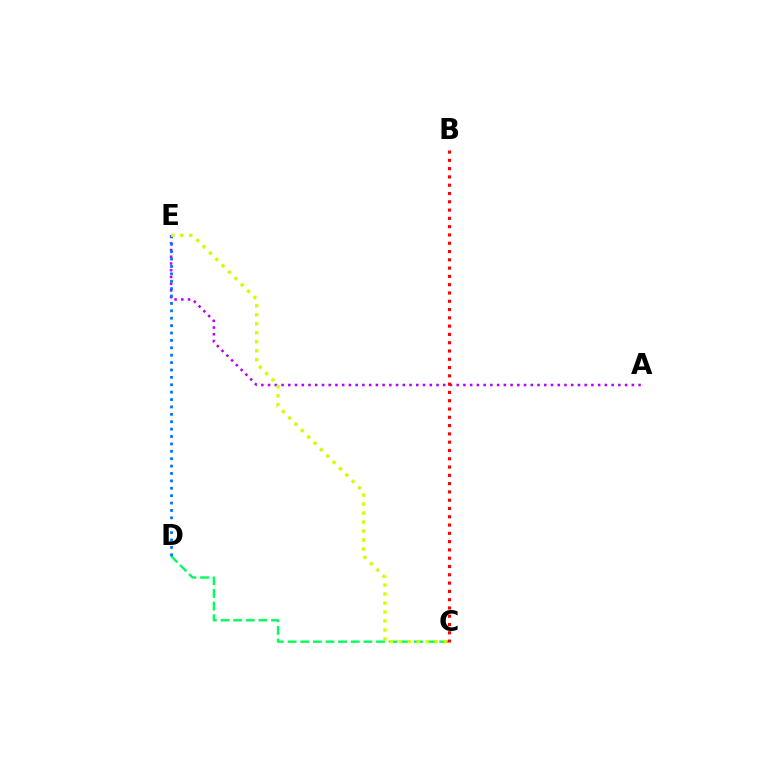{('C', 'D'): [{'color': '#00ff5c', 'line_style': 'dashed', 'thickness': 1.72}], ('A', 'E'): [{'color': '#b900ff', 'line_style': 'dotted', 'thickness': 1.83}], ('D', 'E'): [{'color': '#0074ff', 'line_style': 'dotted', 'thickness': 2.01}], ('B', 'C'): [{'color': '#ff0000', 'line_style': 'dotted', 'thickness': 2.25}], ('C', 'E'): [{'color': '#d1ff00', 'line_style': 'dotted', 'thickness': 2.44}]}